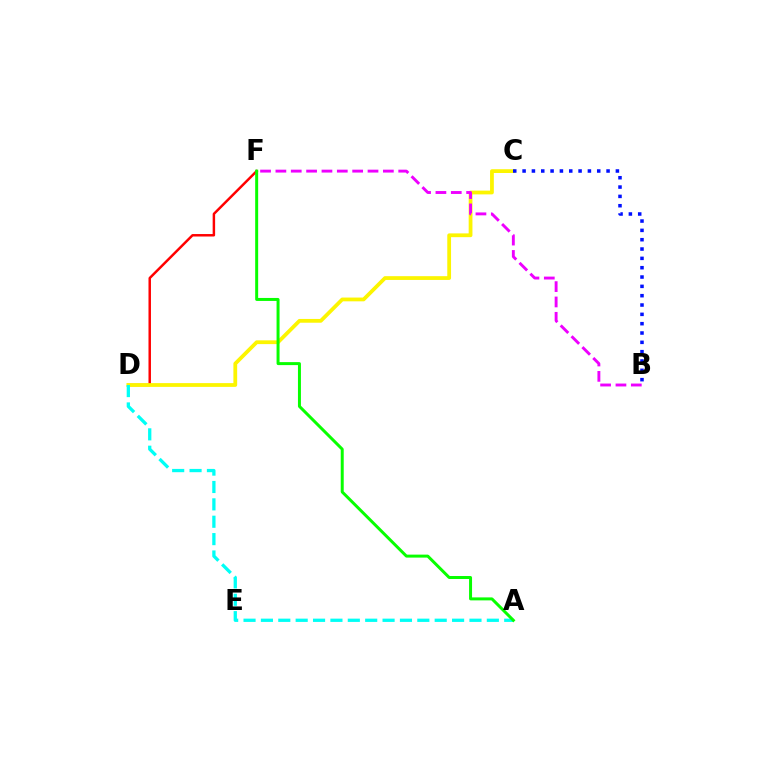{('D', 'F'): [{'color': '#ff0000', 'line_style': 'solid', 'thickness': 1.78}], ('C', 'D'): [{'color': '#fcf500', 'line_style': 'solid', 'thickness': 2.71}], ('B', 'C'): [{'color': '#0010ff', 'line_style': 'dotted', 'thickness': 2.54}], ('B', 'F'): [{'color': '#ee00ff', 'line_style': 'dashed', 'thickness': 2.09}], ('A', 'D'): [{'color': '#00fff6', 'line_style': 'dashed', 'thickness': 2.36}], ('A', 'F'): [{'color': '#08ff00', 'line_style': 'solid', 'thickness': 2.15}]}